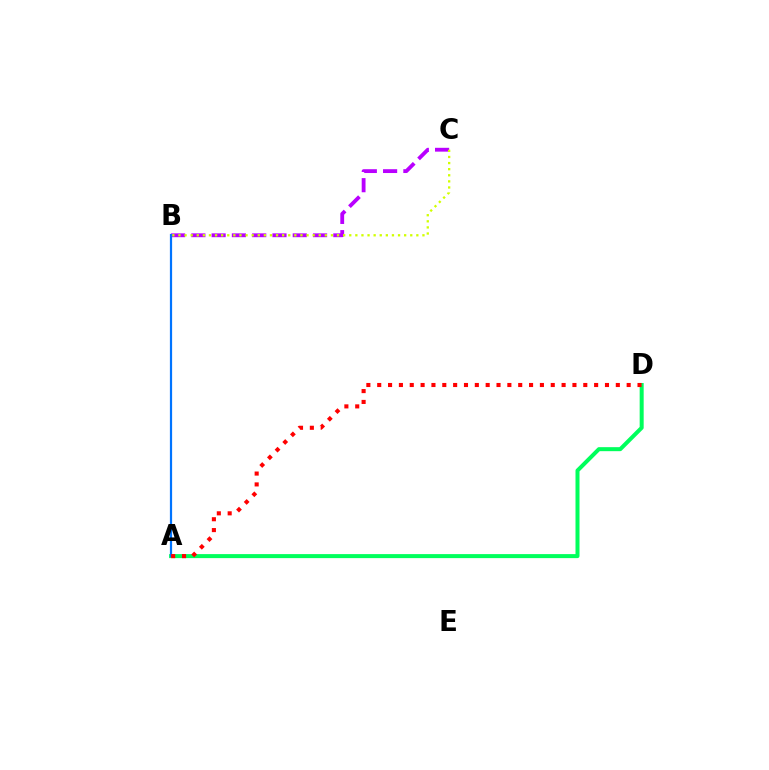{('A', 'D'): [{'color': '#00ff5c', 'line_style': 'solid', 'thickness': 2.89}, {'color': '#ff0000', 'line_style': 'dotted', 'thickness': 2.95}], ('B', 'C'): [{'color': '#b900ff', 'line_style': 'dashed', 'thickness': 2.76}, {'color': '#d1ff00', 'line_style': 'dotted', 'thickness': 1.66}], ('A', 'B'): [{'color': '#0074ff', 'line_style': 'solid', 'thickness': 1.6}]}